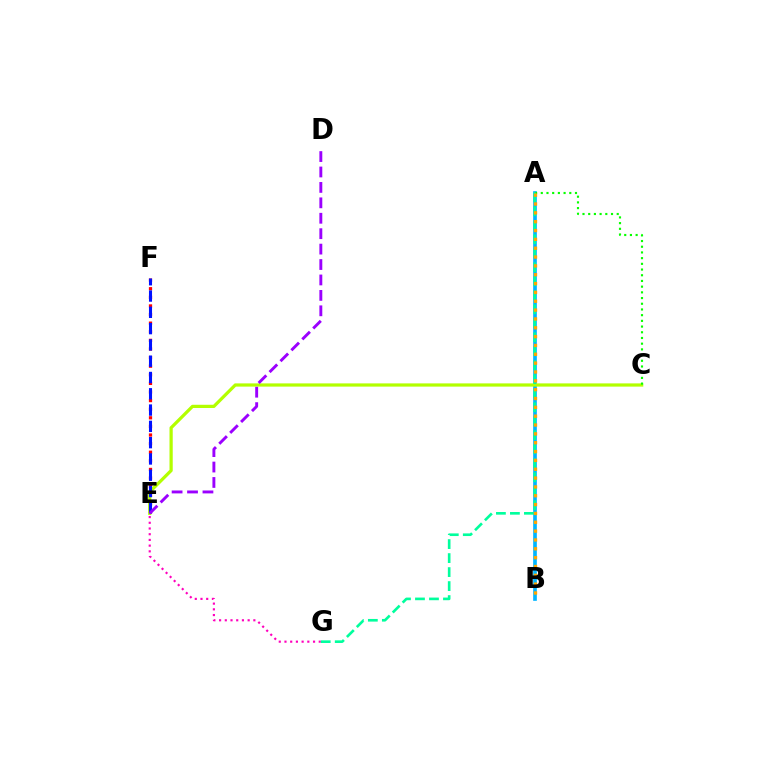{('A', 'B'): [{'color': '#00b5ff', 'line_style': 'solid', 'thickness': 2.64}, {'color': '#ffa500', 'line_style': 'dotted', 'thickness': 2.4}], ('E', 'F'): [{'color': '#ff0000', 'line_style': 'dotted', 'thickness': 2.34}, {'color': '#0010ff', 'line_style': 'dashed', 'thickness': 2.21}], ('C', 'E'): [{'color': '#b3ff00', 'line_style': 'solid', 'thickness': 2.32}], ('E', 'G'): [{'color': '#ff00bd', 'line_style': 'dotted', 'thickness': 1.55}], ('D', 'E'): [{'color': '#9b00ff', 'line_style': 'dashed', 'thickness': 2.1}], ('A', 'C'): [{'color': '#08ff00', 'line_style': 'dotted', 'thickness': 1.55}], ('A', 'G'): [{'color': '#00ff9d', 'line_style': 'dashed', 'thickness': 1.9}]}